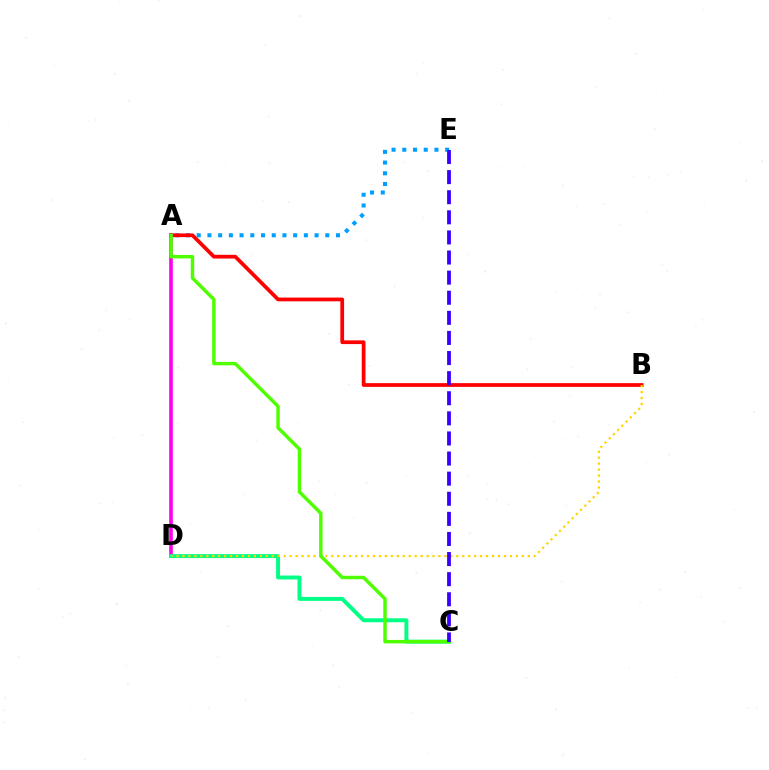{('A', 'E'): [{'color': '#009eff', 'line_style': 'dotted', 'thickness': 2.91}], ('A', 'D'): [{'color': '#ff00ed', 'line_style': 'solid', 'thickness': 2.6}], ('A', 'B'): [{'color': '#ff0000', 'line_style': 'solid', 'thickness': 2.69}], ('C', 'D'): [{'color': '#00ff86', 'line_style': 'solid', 'thickness': 2.83}], ('B', 'D'): [{'color': '#ffd500', 'line_style': 'dotted', 'thickness': 1.62}], ('A', 'C'): [{'color': '#4fff00', 'line_style': 'solid', 'thickness': 2.49}], ('C', 'E'): [{'color': '#3700ff', 'line_style': 'dashed', 'thickness': 2.73}]}